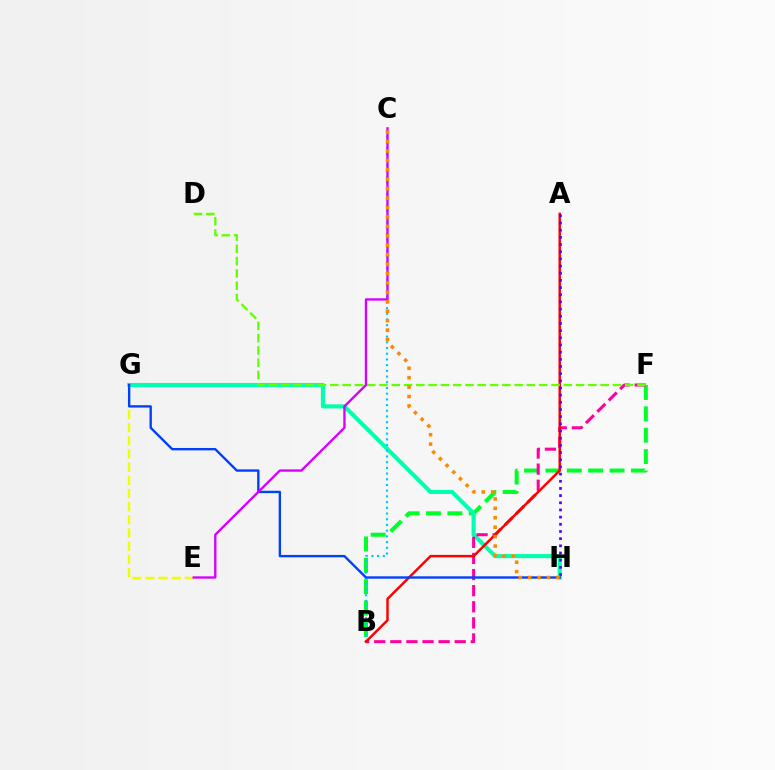{('B', 'F'): [{'color': '#00ff27', 'line_style': 'dashed', 'thickness': 2.9}, {'color': '#ff00a0', 'line_style': 'dashed', 'thickness': 2.19}], ('G', 'H'): [{'color': '#00ffaf', 'line_style': 'solid', 'thickness': 2.96}, {'color': '#003fff', 'line_style': 'solid', 'thickness': 1.7}], ('E', 'G'): [{'color': '#eeff00', 'line_style': 'dashed', 'thickness': 1.79}], ('B', 'C'): [{'color': '#00c7ff', 'line_style': 'dotted', 'thickness': 1.55}], ('A', 'B'): [{'color': '#ff0000', 'line_style': 'solid', 'thickness': 1.78}], ('D', 'F'): [{'color': '#66ff00', 'line_style': 'dashed', 'thickness': 1.67}], ('C', 'E'): [{'color': '#d600ff', 'line_style': 'solid', 'thickness': 1.69}], ('A', 'H'): [{'color': '#4f00ff', 'line_style': 'dotted', 'thickness': 1.95}], ('C', 'H'): [{'color': '#ff8800', 'line_style': 'dotted', 'thickness': 2.56}]}